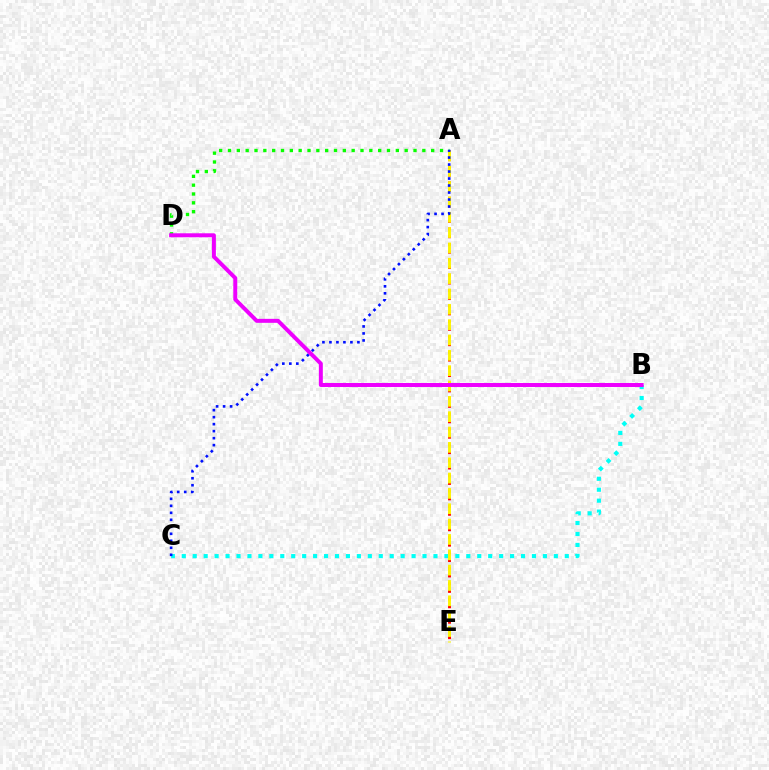{('A', 'E'): [{'color': '#ff0000', 'line_style': 'dotted', 'thickness': 2.09}, {'color': '#fcf500', 'line_style': 'dashed', 'thickness': 2.08}], ('B', 'C'): [{'color': '#00fff6', 'line_style': 'dotted', 'thickness': 2.97}], ('A', 'D'): [{'color': '#08ff00', 'line_style': 'dotted', 'thickness': 2.4}], ('A', 'C'): [{'color': '#0010ff', 'line_style': 'dotted', 'thickness': 1.9}], ('B', 'D'): [{'color': '#ee00ff', 'line_style': 'solid', 'thickness': 2.86}]}